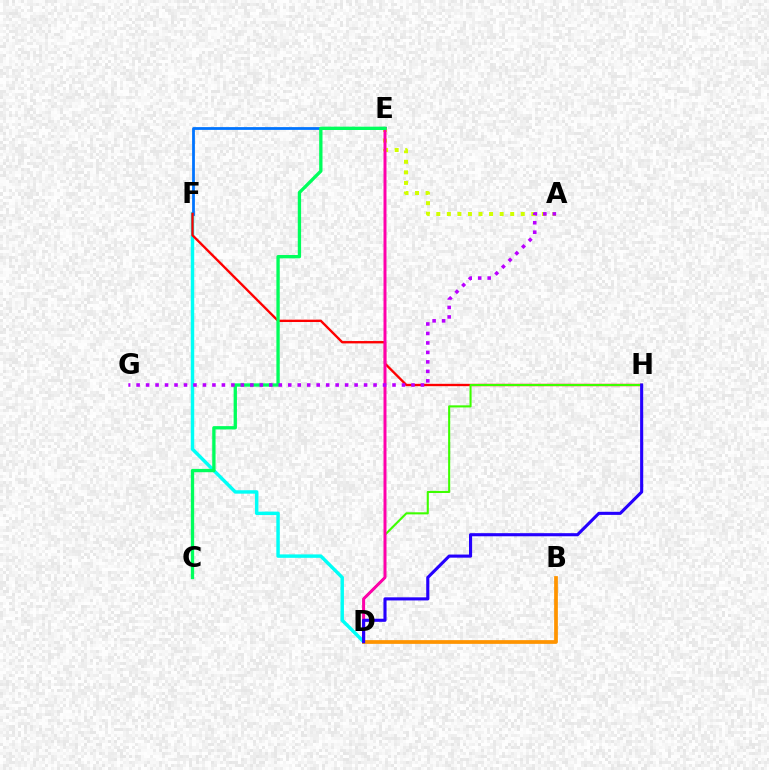{('D', 'F'): [{'color': '#00fff6', 'line_style': 'solid', 'thickness': 2.47}], ('E', 'F'): [{'color': '#0074ff', 'line_style': 'solid', 'thickness': 2.0}], ('A', 'E'): [{'color': '#d1ff00', 'line_style': 'dotted', 'thickness': 2.87}], ('F', 'H'): [{'color': '#ff0000', 'line_style': 'solid', 'thickness': 1.69}], ('D', 'H'): [{'color': '#3dff00', 'line_style': 'solid', 'thickness': 1.51}, {'color': '#2500ff', 'line_style': 'solid', 'thickness': 2.24}], ('D', 'E'): [{'color': '#ff00ac', 'line_style': 'solid', 'thickness': 2.14}], ('C', 'E'): [{'color': '#00ff5c', 'line_style': 'solid', 'thickness': 2.39}], ('A', 'G'): [{'color': '#b900ff', 'line_style': 'dotted', 'thickness': 2.58}], ('B', 'D'): [{'color': '#ff9400', 'line_style': 'solid', 'thickness': 2.69}]}